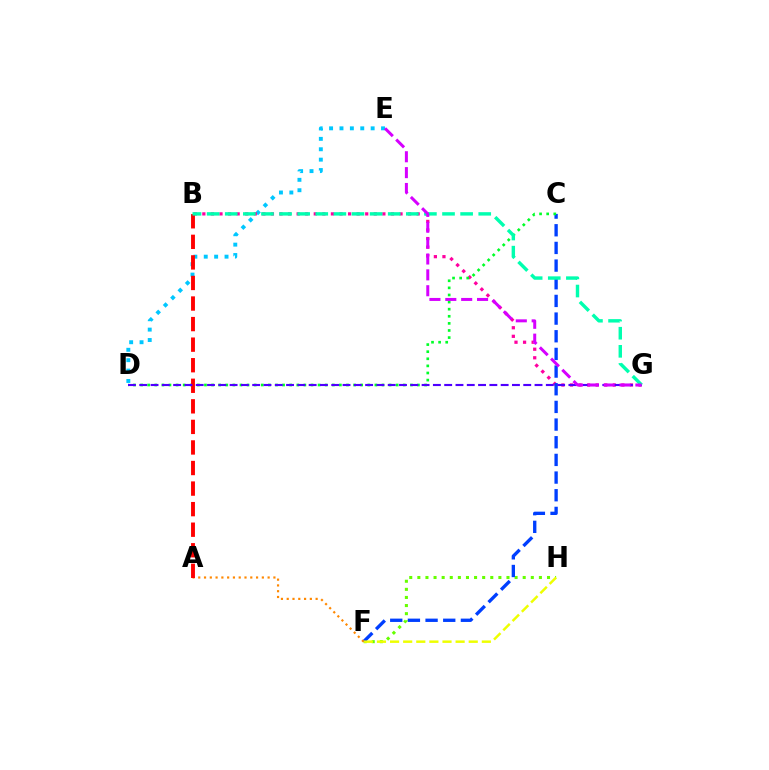{('D', 'E'): [{'color': '#00c7ff', 'line_style': 'dotted', 'thickness': 2.82}], ('F', 'H'): [{'color': '#66ff00', 'line_style': 'dotted', 'thickness': 2.2}, {'color': '#eeff00', 'line_style': 'dashed', 'thickness': 1.78}], ('B', 'G'): [{'color': '#ff00a0', 'line_style': 'dotted', 'thickness': 2.33}, {'color': '#00ffaf', 'line_style': 'dashed', 'thickness': 2.46}], ('C', 'F'): [{'color': '#003fff', 'line_style': 'dashed', 'thickness': 2.4}], ('A', 'F'): [{'color': '#ff8800', 'line_style': 'dotted', 'thickness': 1.57}], ('C', 'D'): [{'color': '#00ff27', 'line_style': 'dotted', 'thickness': 1.93}], ('A', 'B'): [{'color': '#ff0000', 'line_style': 'dashed', 'thickness': 2.79}], ('D', 'G'): [{'color': '#4f00ff', 'line_style': 'dashed', 'thickness': 1.53}], ('E', 'G'): [{'color': '#d600ff', 'line_style': 'dashed', 'thickness': 2.16}]}